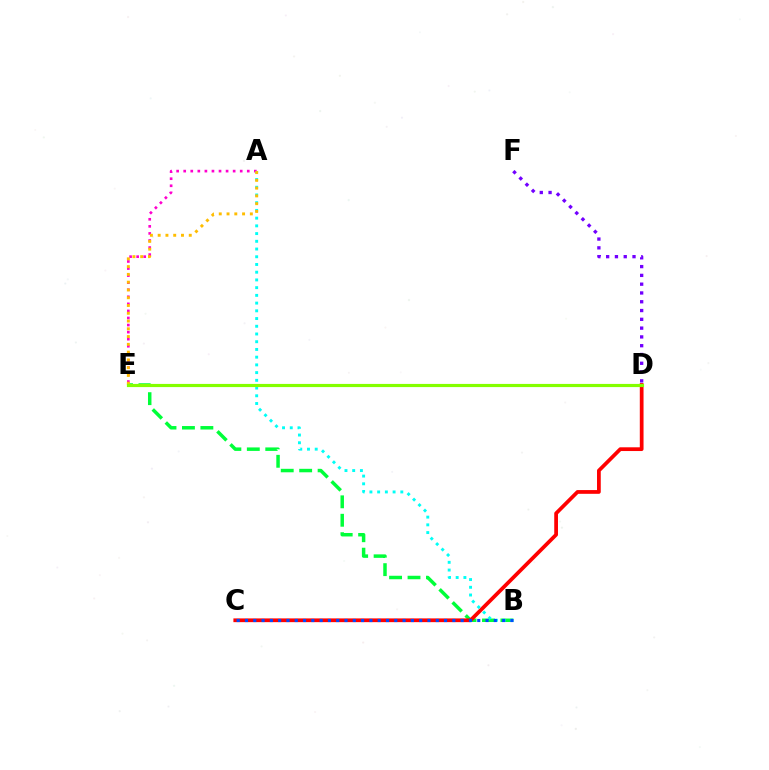{('B', 'E'): [{'color': '#00ff39', 'line_style': 'dashed', 'thickness': 2.5}], ('C', 'D'): [{'color': '#ff0000', 'line_style': 'solid', 'thickness': 2.69}], ('A', 'E'): [{'color': '#ff00cf', 'line_style': 'dotted', 'thickness': 1.92}, {'color': '#ffbd00', 'line_style': 'dotted', 'thickness': 2.11}], ('D', 'F'): [{'color': '#7200ff', 'line_style': 'dotted', 'thickness': 2.39}], ('A', 'B'): [{'color': '#00fff6', 'line_style': 'dotted', 'thickness': 2.1}], ('B', 'C'): [{'color': '#004bff', 'line_style': 'dotted', 'thickness': 2.25}], ('D', 'E'): [{'color': '#84ff00', 'line_style': 'solid', 'thickness': 2.28}]}